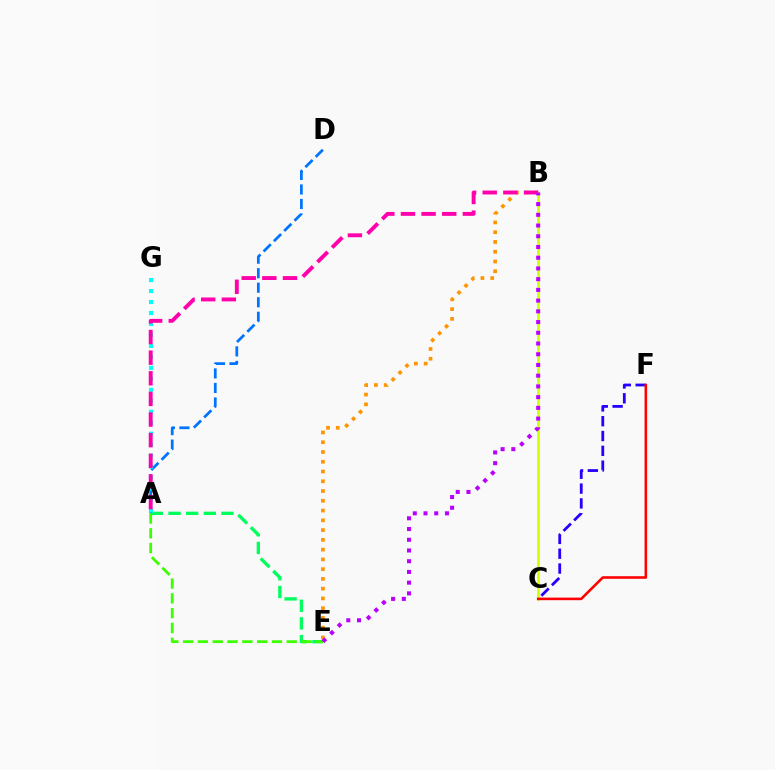{('A', 'E'): [{'color': '#00ff5c', 'line_style': 'dashed', 'thickness': 2.4}, {'color': '#3dff00', 'line_style': 'dashed', 'thickness': 2.01}], ('A', 'D'): [{'color': '#0074ff', 'line_style': 'dashed', 'thickness': 1.97}], ('A', 'G'): [{'color': '#00fff6', 'line_style': 'dotted', 'thickness': 2.98}], ('B', 'C'): [{'color': '#d1ff00', 'line_style': 'solid', 'thickness': 1.85}], ('B', 'E'): [{'color': '#ff9400', 'line_style': 'dotted', 'thickness': 2.65}, {'color': '#b900ff', 'line_style': 'dotted', 'thickness': 2.91}], ('C', 'F'): [{'color': '#2500ff', 'line_style': 'dashed', 'thickness': 2.01}, {'color': '#ff0000', 'line_style': 'solid', 'thickness': 1.86}], ('A', 'B'): [{'color': '#ff00ac', 'line_style': 'dashed', 'thickness': 2.8}]}